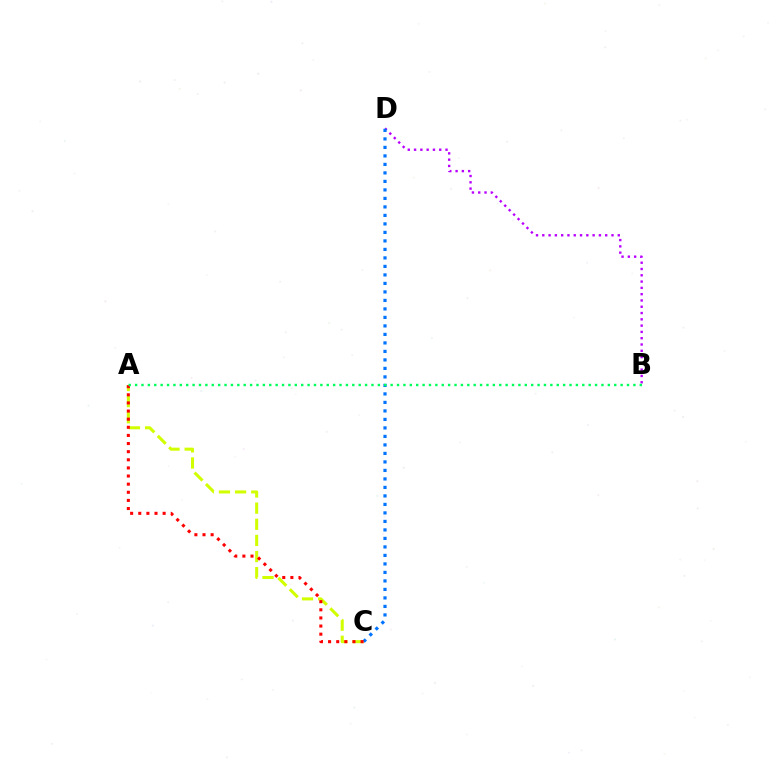{('B', 'D'): [{'color': '#b900ff', 'line_style': 'dotted', 'thickness': 1.71}], ('A', 'C'): [{'color': '#d1ff00', 'line_style': 'dashed', 'thickness': 2.19}, {'color': '#ff0000', 'line_style': 'dotted', 'thickness': 2.21}], ('C', 'D'): [{'color': '#0074ff', 'line_style': 'dotted', 'thickness': 2.31}], ('A', 'B'): [{'color': '#00ff5c', 'line_style': 'dotted', 'thickness': 1.74}]}